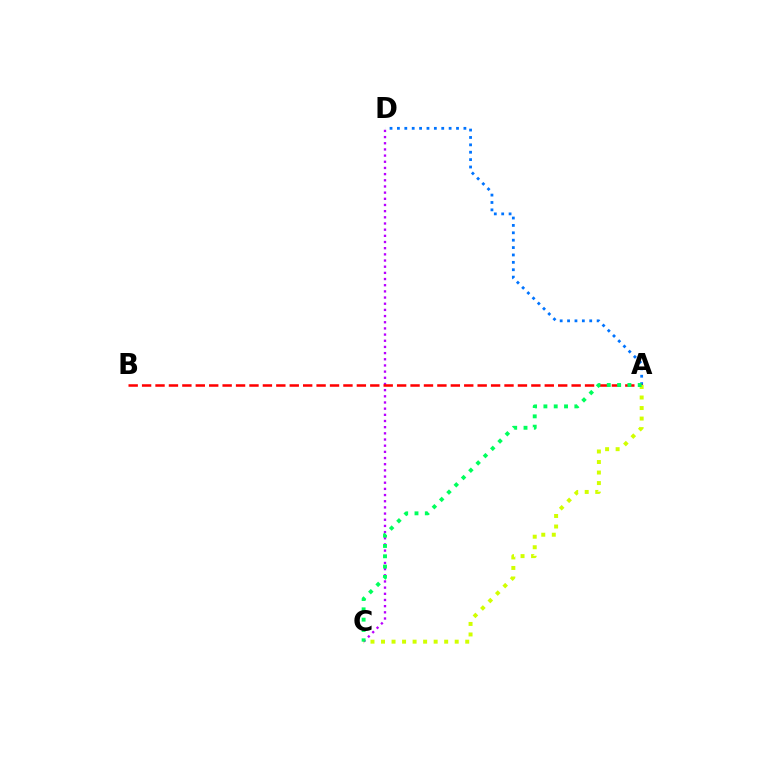{('A', 'D'): [{'color': '#0074ff', 'line_style': 'dotted', 'thickness': 2.01}], ('C', 'D'): [{'color': '#b900ff', 'line_style': 'dotted', 'thickness': 1.68}], ('A', 'B'): [{'color': '#ff0000', 'line_style': 'dashed', 'thickness': 1.82}], ('A', 'C'): [{'color': '#d1ff00', 'line_style': 'dotted', 'thickness': 2.86}, {'color': '#00ff5c', 'line_style': 'dotted', 'thickness': 2.8}]}